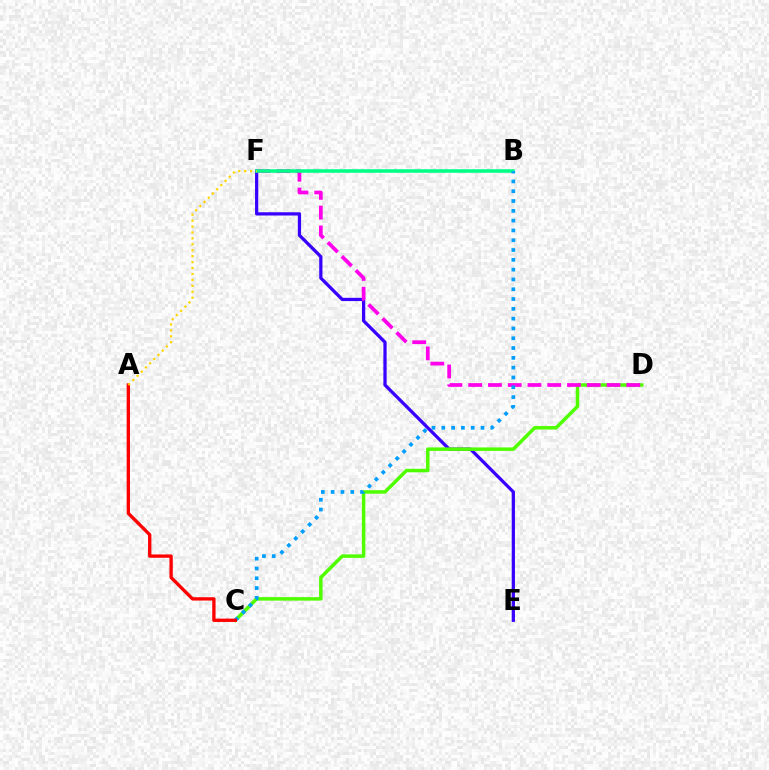{('E', 'F'): [{'color': '#3700ff', 'line_style': 'solid', 'thickness': 2.34}], ('C', 'D'): [{'color': '#4fff00', 'line_style': 'solid', 'thickness': 2.5}], ('D', 'F'): [{'color': '#ff00ed', 'line_style': 'dashed', 'thickness': 2.68}], ('B', 'F'): [{'color': '#00ff86', 'line_style': 'solid', 'thickness': 2.56}], ('B', 'C'): [{'color': '#009eff', 'line_style': 'dotted', 'thickness': 2.66}], ('A', 'C'): [{'color': '#ff0000', 'line_style': 'solid', 'thickness': 2.4}], ('A', 'F'): [{'color': '#ffd500', 'line_style': 'dotted', 'thickness': 1.61}]}